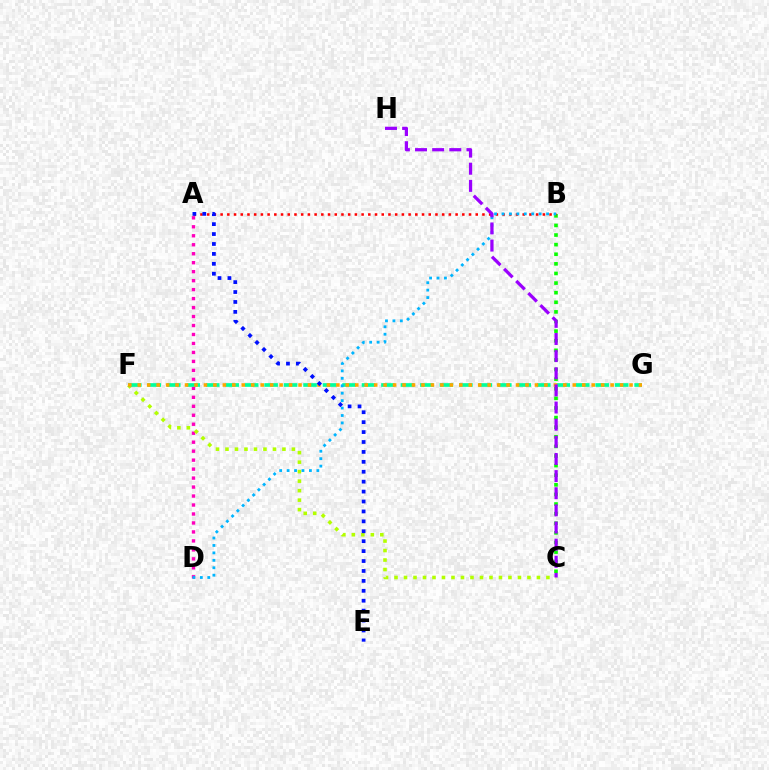{('A', 'D'): [{'color': '#ff00bd', 'line_style': 'dotted', 'thickness': 2.44}], ('C', 'F'): [{'color': '#b3ff00', 'line_style': 'dotted', 'thickness': 2.58}], ('B', 'C'): [{'color': '#08ff00', 'line_style': 'dotted', 'thickness': 2.61}], ('A', 'B'): [{'color': '#ff0000', 'line_style': 'dotted', 'thickness': 1.82}], ('F', 'G'): [{'color': '#00ff9d', 'line_style': 'dashed', 'thickness': 2.65}, {'color': '#ffa500', 'line_style': 'dotted', 'thickness': 2.57}], ('B', 'D'): [{'color': '#00b5ff', 'line_style': 'dotted', 'thickness': 2.02}], ('C', 'H'): [{'color': '#9b00ff', 'line_style': 'dashed', 'thickness': 2.33}], ('A', 'E'): [{'color': '#0010ff', 'line_style': 'dotted', 'thickness': 2.7}]}